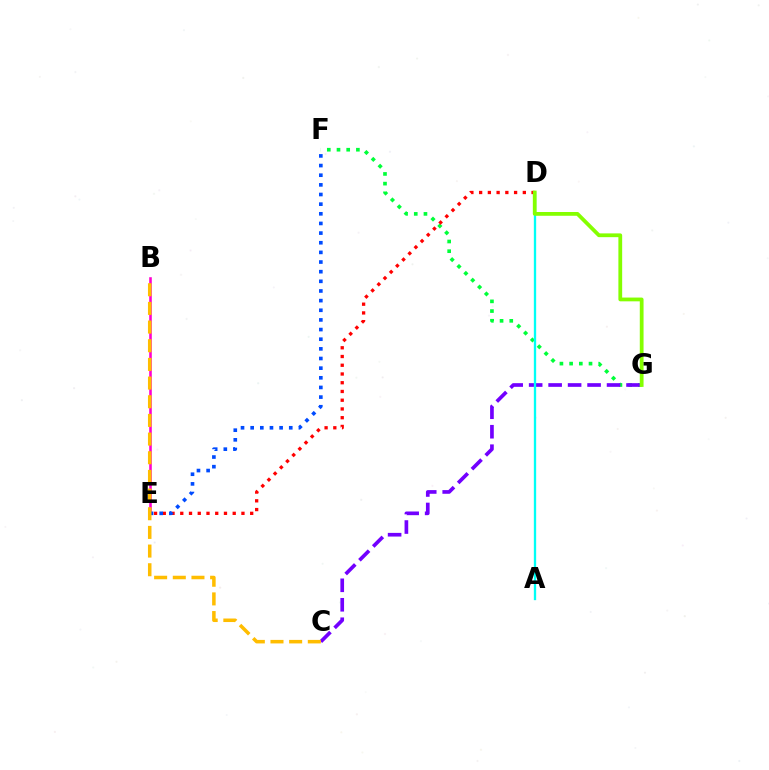{('F', 'G'): [{'color': '#00ff39', 'line_style': 'dotted', 'thickness': 2.63}], ('B', 'E'): [{'color': '#ff00cf', 'line_style': 'solid', 'thickness': 1.85}], ('D', 'E'): [{'color': '#ff0000', 'line_style': 'dotted', 'thickness': 2.37}], ('C', 'G'): [{'color': '#7200ff', 'line_style': 'dashed', 'thickness': 2.65}], ('A', 'D'): [{'color': '#00fff6', 'line_style': 'solid', 'thickness': 1.67}], ('E', 'F'): [{'color': '#004bff', 'line_style': 'dotted', 'thickness': 2.62}], ('D', 'G'): [{'color': '#84ff00', 'line_style': 'solid', 'thickness': 2.72}], ('B', 'C'): [{'color': '#ffbd00', 'line_style': 'dashed', 'thickness': 2.54}]}